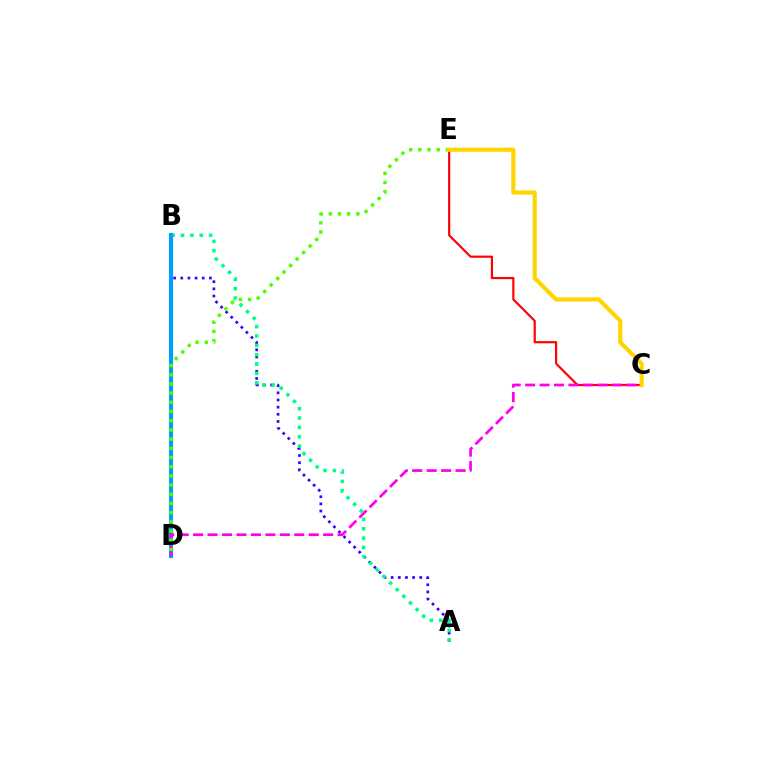{('A', 'B'): [{'color': '#3700ff', 'line_style': 'dotted', 'thickness': 1.94}, {'color': '#00ff86', 'line_style': 'dotted', 'thickness': 2.54}], ('C', 'E'): [{'color': '#ff0000', 'line_style': 'solid', 'thickness': 1.55}, {'color': '#ffd500', 'line_style': 'solid', 'thickness': 2.98}], ('B', 'D'): [{'color': '#009eff', 'line_style': 'solid', 'thickness': 2.95}], ('C', 'D'): [{'color': '#ff00ed', 'line_style': 'dashed', 'thickness': 1.96}], ('D', 'E'): [{'color': '#4fff00', 'line_style': 'dotted', 'thickness': 2.5}]}